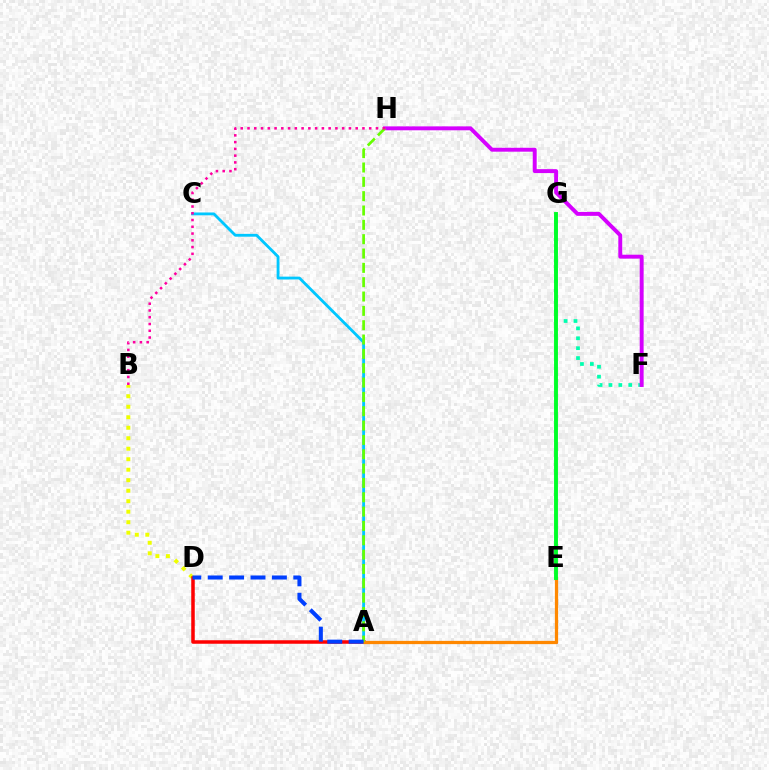{('B', 'D'): [{'color': '#eeff00', 'line_style': 'dotted', 'thickness': 2.85}], ('A', 'E'): [{'color': '#4f00ff', 'line_style': 'solid', 'thickness': 2.08}, {'color': '#ff8800', 'line_style': 'solid', 'thickness': 2.33}], ('A', 'D'): [{'color': '#ff0000', 'line_style': 'solid', 'thickness': 2.53}, {'color': '#003fff', 'line_style': 'dashed', 'thickness': 2.91}], ('F', 'G'): [{'color': '#00ffaf', 'line_style': 'dotted', 'thickness': 2.69}], ('F', 'H'): [{'color': '#d600ff', 'line_style': 'solid', 'thickness': 2.82}], ('A', 'C'): [{'color': '#00c7ff', 'line_style': 'solid', 'thickness': 2.04}], ('A', 'H'): [{'color': '#66ff00', 'line_style': 'dashed', 'thickness': 1.95}], ('B', 'H'): [{'color': '#ff00a0', 'line_style': 'dotted', 'thickness': 1.84}], ('E', 'G'): [{'color': '#00ff27', 'line_style': 'solid', 'thickness': 2.81}]}